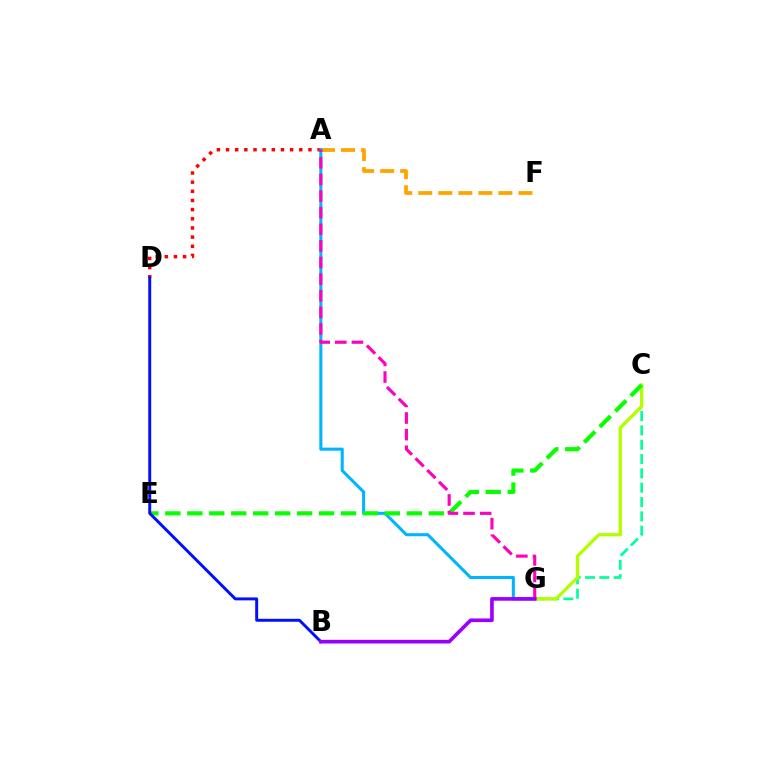{('A', 'D'): [{'color': '#ff0000', 'line_style': 'dotted', 'thickness': 2.49}], ('A', 'F'): [{'color': '#ffa500', 'line_style': 'dashed', 'thickness': 2.72}], ('A', 'G'): [{'color': '#00b5ff', 'line_style': 'solid', 'thickness': 2.21}, {'color': '#ff00bd', 'line_style': 'dashed', 'thickness': 2.26}], ('C', 'G'): [{'color': '#00ff9d', 'line_style': 'dashed', 'thickness': 1.95}, {'color': '#b3ff00', 'line_style': 'solid', 'thickness': 2.4}], ('C', 'E'): [{'color': '#08ff00', 'line_style': 'dashed', 'thickness': 2.98}], ('B', 'D'): [{'color': '#0010ff', 'line_style': 'solid', 'thickness': 2.12}], ('B', 'G'): [{'color': '#9b00ff', 'line_style': 'solid', 'thickness': 2.63}]}